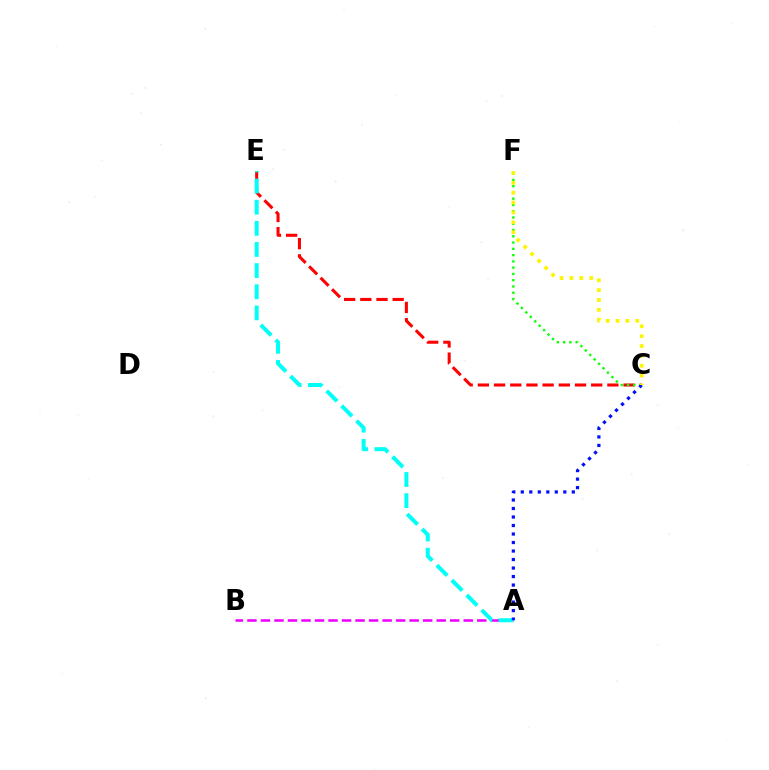{('C', 'E'): [{'color': '#ff0000', 'line_style': 'dashed', 'thickness': 2.2}], ('A', 'B'): [{'color': '#ee00ff', 'line_style': 'dashed', 'thickness': 1.84}], ('A', 'E'): [{'color': '#00fff6', 'line_style': 'dashed', 'thickness': 2.87}], ('C', 'F'): [{'color': '#08ff00', 'line_style': 'dotted', 'thickness': 1.7}, {'color': '#fcf500', 'line_style': 'dotted', 'thickness': 2.68}], ('A', 'C'): [{'color': '#0010ff', 'line_style': 'dotted', 'thickness': 2.31}]}